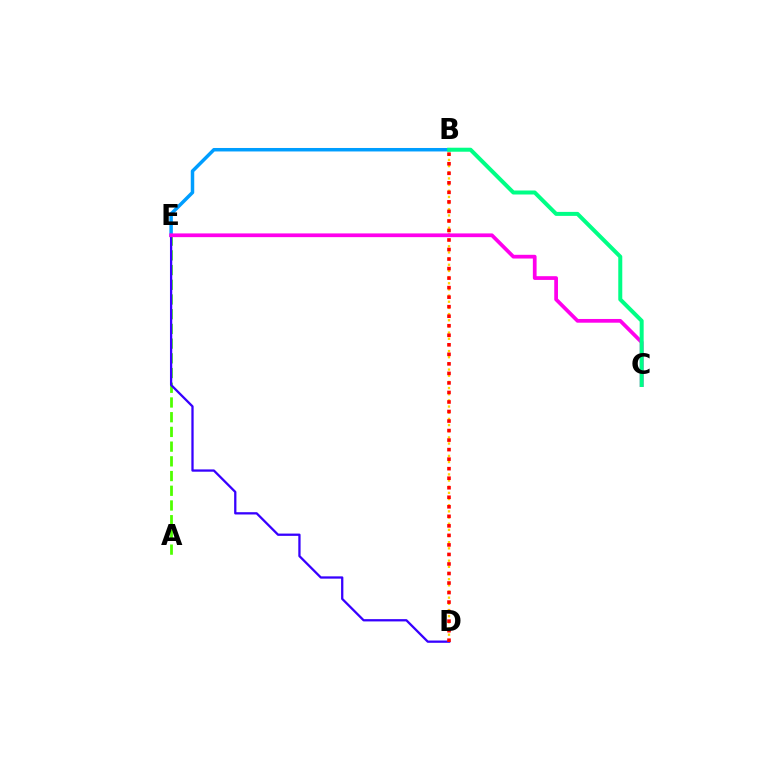{('B', 'D'): [{'color': '#ffd500', 'line_style': 'dotted', 'thickness': 1.68}, {'color': '#ff0000', 'line_style': 'dotted', 'thickness': 2.59}], ('A', 'E'): [{'color': '#4fff00', 'line_style': 'dashed', 'thickness': 2.0}], ('D', 'E'): [{'color': '#3700ff', 'line_style': 'solid', 'thickness': 1.64}], ('B', 'E'): [{'color': '#009eff', 'line_style': 'solid', 'thickness': 2.51}], ('C', 'E'): [{'color': '#ff00ed', 'line_style': 'solid', 'thickness': 2.69}], ('B', 'C'): [{'color': '#00ff86', 'line_style': 'solid', 'thickness': 2.88}]}